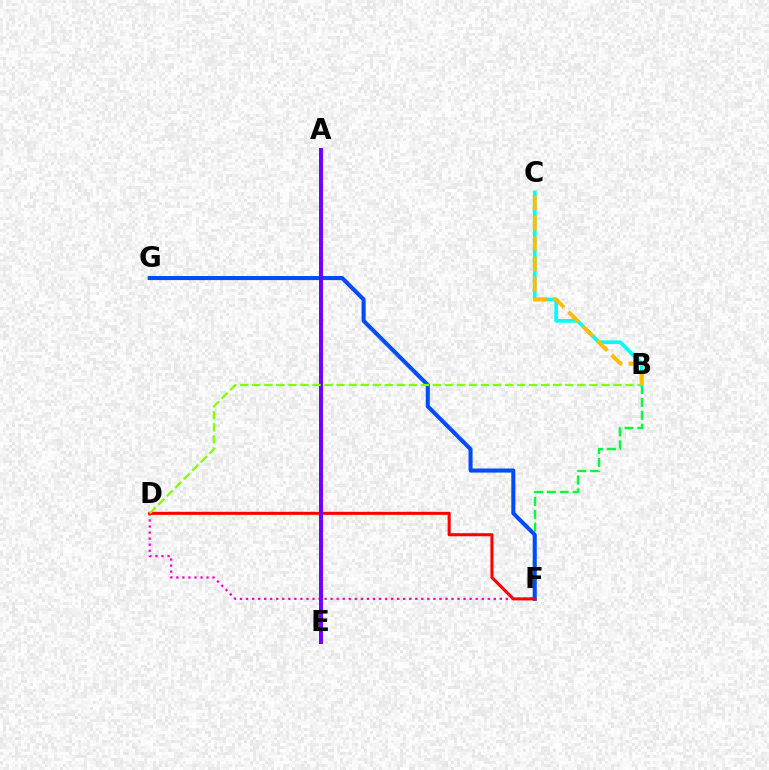{('B', 'F'): [{'color': '#00ff39', 'line_style': 'dashed', 'thickness': 1.75}], ('B', 'C'): [{'color': '#00fff6', 'line_style': 'solid', 'thickness': 2.67}, {'color': '#ffbd00', 'line_style': 'dashed', 'thickness': 2.77}], ('F', 'G'): [{'color': '#004bff', 'line_style': 'solid', 'thickness': 2.93}], ('D', 'F'): [{'color': '#ff00cf', 'line_style': 'dotted', 'thickness': 1.64}, {'color': '#ff0000', 'line_style': 'solid', 'thickness': 2.2}], ('A', 'E'): [{'color': '#7200ff', 'line_style': 'solid', 'thickness': 2.87}], ('B', 'D'): [{'color': '#84ff00', 'line_style': 'dashed', 'thickness': 1.64}]}